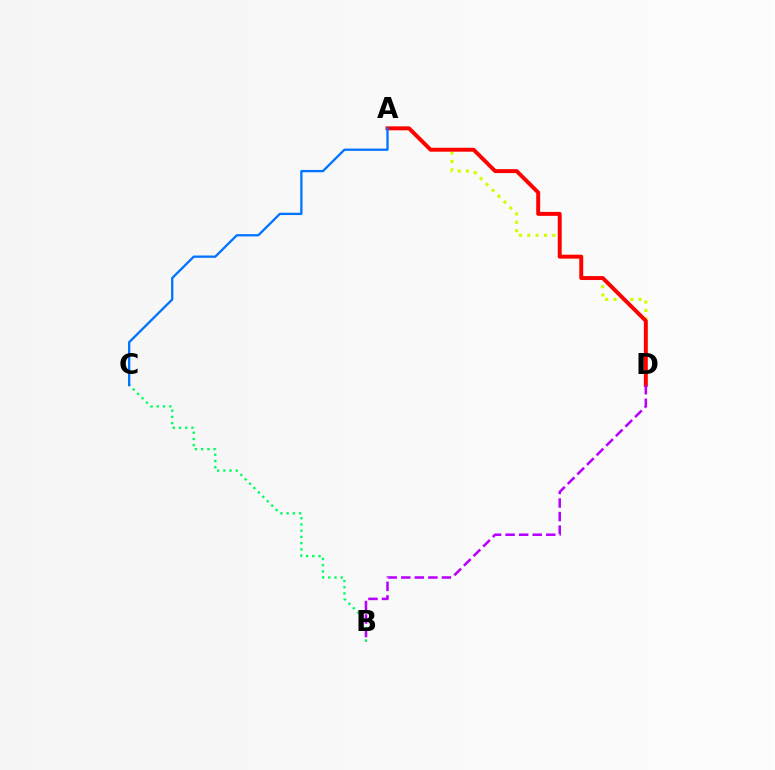{('B', 'C'): [{'color': '#00ff5c', 'line_style': 'dotted', 'thickness': 1.69}], ('A', 'D'): [{'color': '#d1ff00', 'line_style': 'dotted', 'thickness': 2.27}, {'color': '#ff0000', 'line_style': 'solid', 'thickness': 2.84}], ('B', 'D'): [{'color': '#b900ff', 'line_style': 'dashed', 'thickness': 1.84}], ('A', 'C'): [{'color': '#0074ff', 'line_style': 'solid', 'thickness': 1.66}]}